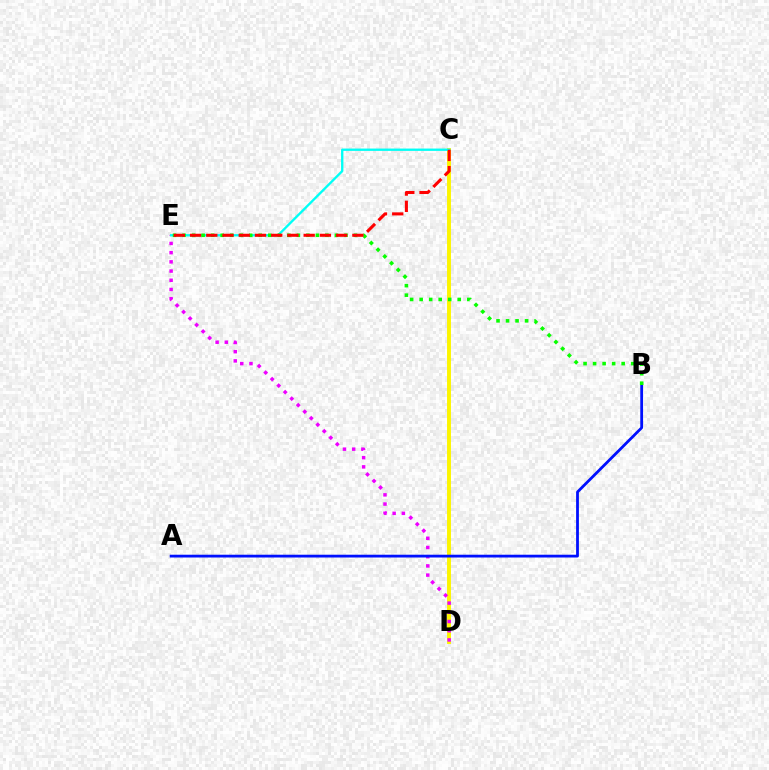{('C', 'D'): [{'color': '#fcf500', 'line_style': 'solid', 'thickness': 2.83}], ('D', 'E'): [{'color': '#ee00ff', 'line_style': 'dotted', 'thickness': 2.5}], ('A', 'B'): [{'color': '#0010ff', 'line_style': 'solid', 'thickness': 2.01}], ('C', 'E'): [{'color': '#00fff6', 'line_style': 'solid', 'thickness': 1.68}, {'color': '#ff0000', 'line_style': 'dashed', 'thickness': 2.21}], ('B', 'E'): [{'color': '#08ff00', 'line_style': 'dotted', 'thickness': 2.59}]}